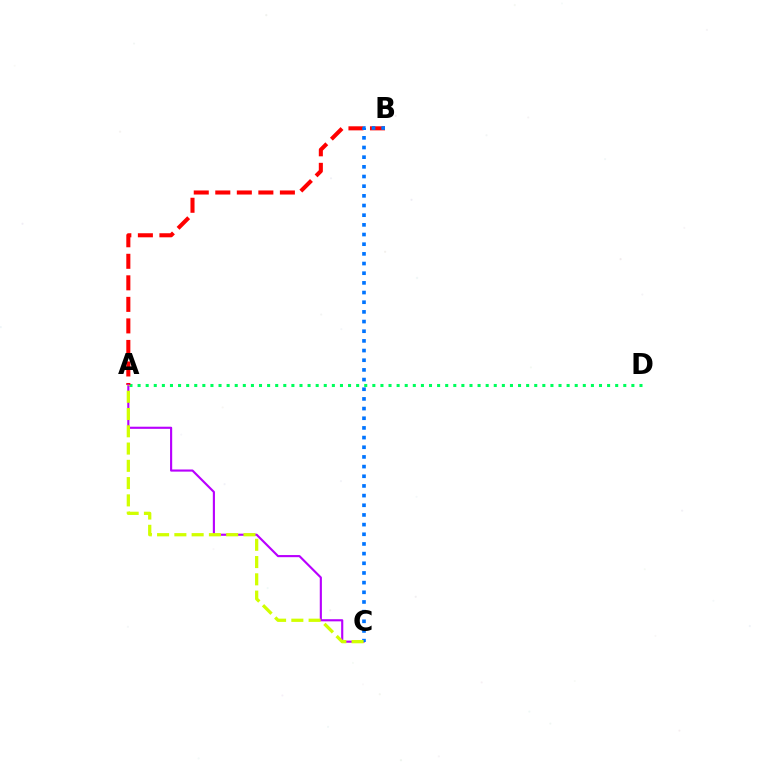{('A', 'D'): [{'color': '#00ff5c', 'line_style': 'dotted', 'thickness': 2.2}], ('A', 'B'): [{'color': '#ff0000', 'line_style': 'dashed', 'thickness': 2.93}], ('A', 'C'): [{'color': '#b900ff', 'line_style': 'solid', 'thickness': 1.54}, {'color': '#d1ff00', 'line_style': 'dashed', 'thickness': 2.35}], ('B', 'C'): [{'color': '#0074ff', 'line_style': 'dotted', 'thickness': 2.63}]}